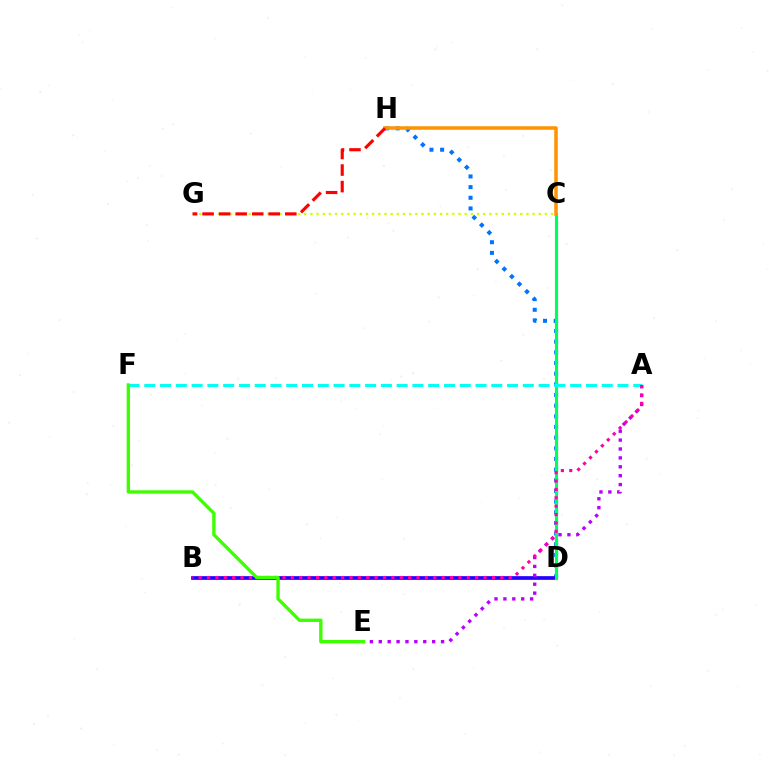{('D', 'H'): [{'color': '#0074ff', 'line_style': 'dotted', 'thickness': 2.9}], ('B', 'D'): [{'color': '#2500ff', 'line_style': 'solid', 'thickness': 2.67}], ('C', 'D'): [{'color': '#00ff5c', 'line_style': 'solid', 'thickness': 2.26}], ('C', 'H'): [{'color': '#ff9400', 'line_style': 'solid', 'thickness': 2.55}], ('C', 'G'): [{'color': '#d1ff00', 'line_style': 'dotted', 'thickness': 1.68}], ('A', 'E'): [{'color': '#b900ff', 'line_style': 'dotted', 'thickness': 2.42}], ('A', 'F'): [{'color': '#00fff6', 'line_style': 'dashed', 'thickness': 2.14}], ('A', 'B'): [{'color': '#ff00ac', 'line_style': 'dotted', 'thickness': 2.28}], ('G', 'H'): [{'color': '#ff0000', 'line_style': 'dashed', 'thickness': 2.25}], ('E', 'F'): [{'color': '#3dff00', 'line_style': 'solid', 'thickness': 2.42}]}